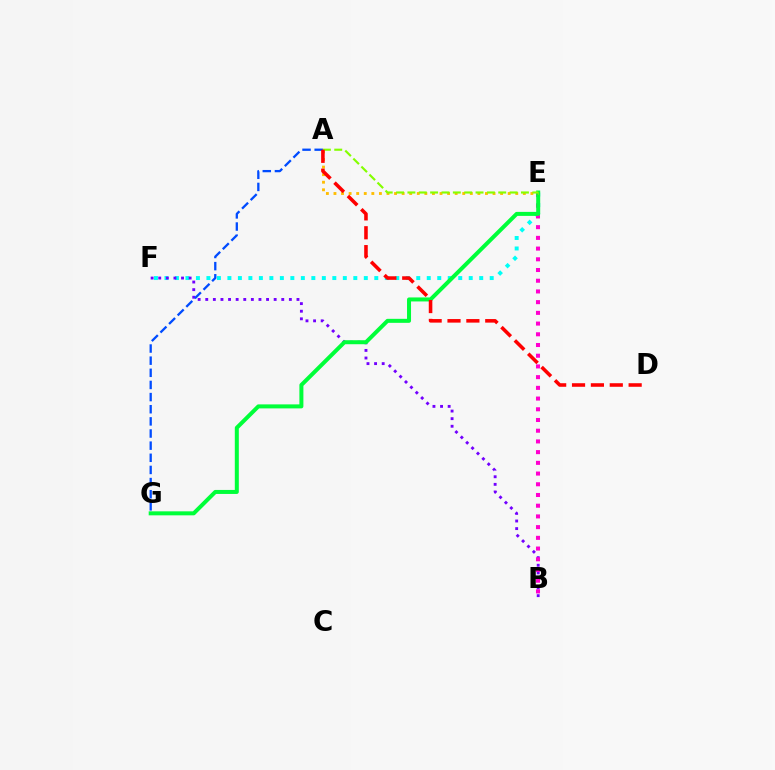{('E', 'F'): [{'color': '#00fff6', 'line_style': 'dotted', 'thickness': 2.85}], ('B', 'F'): [{'color': '#7200ff', 'line_style': 'dotted', 'thickness': 2.07}], ('B', 'E'): [{'color': '#ff00cf', 'line_style': 'dotted', 'thickness': 2.91}], ('E', 'G'): [{'color': '#00ff39', 'line_style': 'solid', 'thickness': 2.88}], ('A', 'G'): [{'color': '#004bff', 'line_style': 'dashed', 'thickness': 1.65}], ('A', 'E'): [{'color': '#ffbd00', 'line_style': 'dotted', 'thickness': 2.06}, {'color': '#84ff00', 'line_style': 'dashed', 'thickness': 1.54}], ('A', 'D'): [{'color': '#ff0000', 'line_style': 'dashed', 'thickness': 2.56}]}